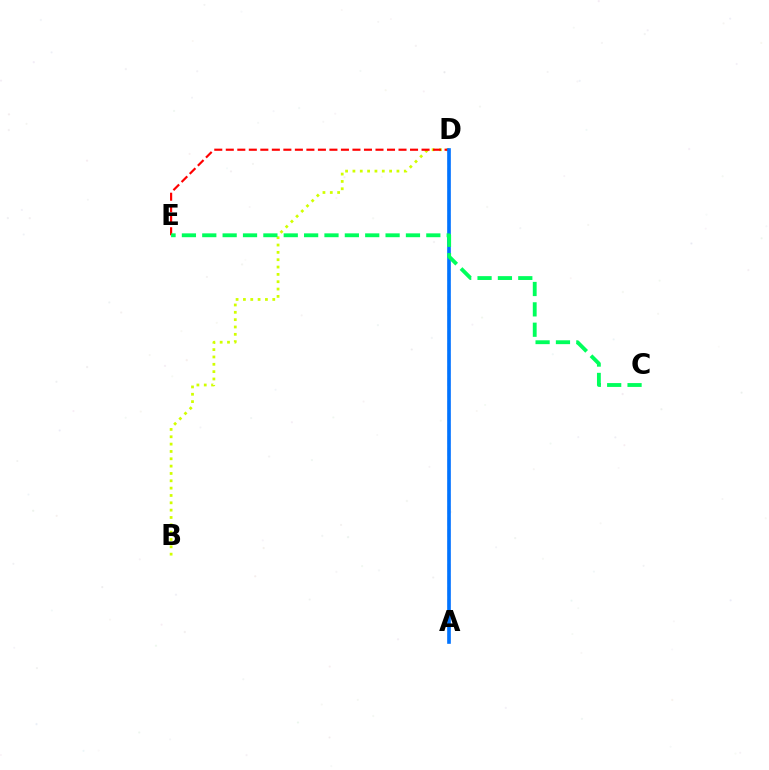{('B', 'D'): [{'color': '#d1ff00', 'line_style': 'dotted', 'thickness': 1.99}], ('D', 'E'): [{'color': '#ff0000', 'line_style': 'dashed', 'thickness': 1.56}], ('A', 'D'): [{'color': '#b900ff', 'line_style': 'dashed', 'thickness': 1.58}, {'color': '#0074ff', 'line_style': 'solid', 'thickness': 2.62}], ('C', 'E'): [{'color': '#00ff5c', 'line_style': 'dashed', 'thickness': 2.77}]}